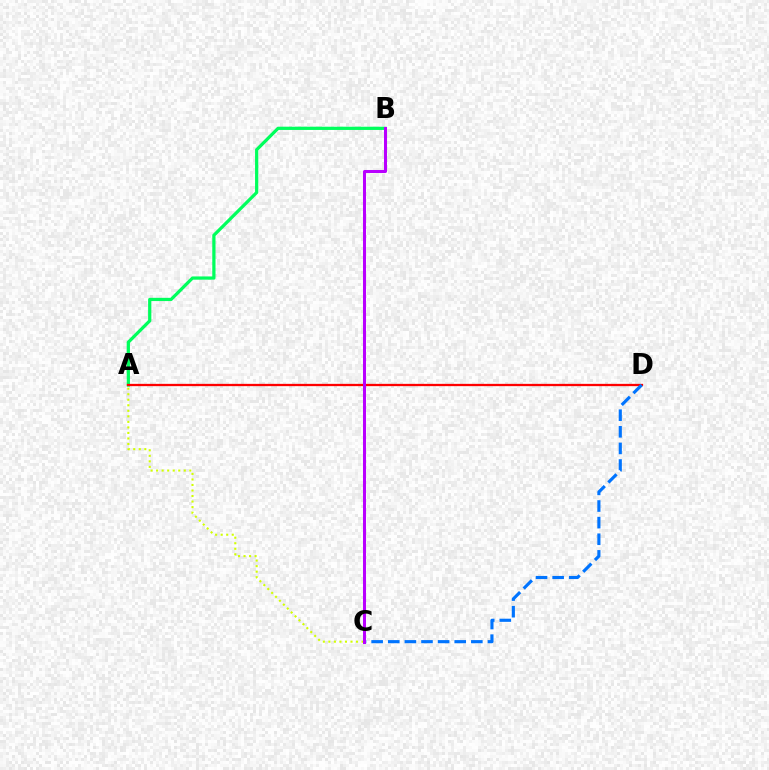{('A', 'C'): [{'color': '#d1ff00', 'line_style': 'dotted', 'thickness': 1.5}], ('A', 'B'): [{'color': '#00ff5c', 'line_style': 'solid', 'thickness': 2.33}], ('A', 'D'): [{'color': '#ff0000', 'line_style': 'solid', 'thickness': 1.65}], ('C', 'D'): [{'color': '#0074ff', 'line_style': 'dashed', 'thickness': 2.26}], ('B', 'C'): [{'color': '#b900ff', 'line_style': 'solid', 'thickness': 2.18}]}